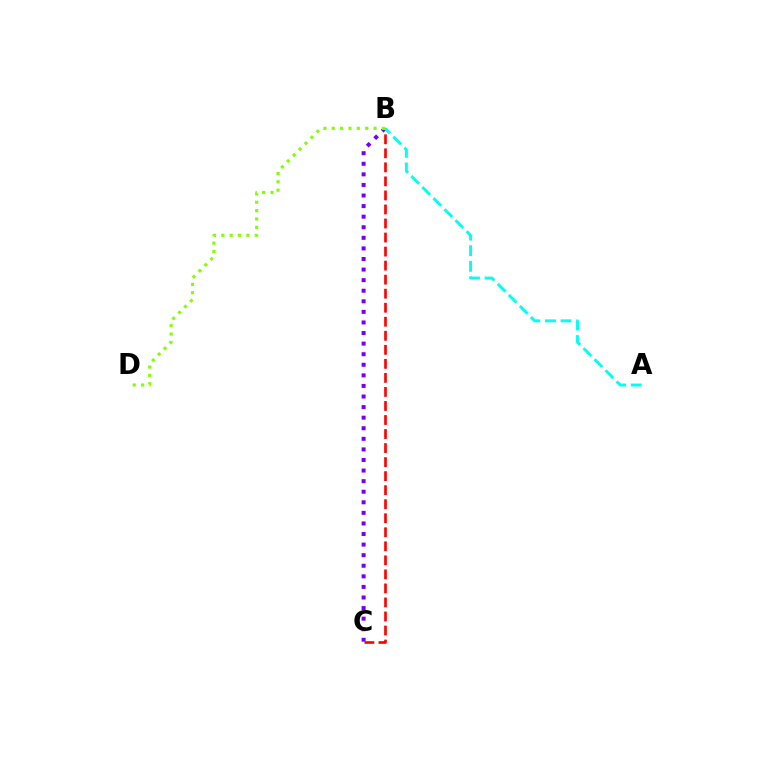{('B', 'C'): [{'color': '#7200ff', 'line_style': 'dotted', 'thickness': 2.87}, {'color': '#ff0000', 'line_style': 'dashed', 'thickness': 1.91}], ('A', 'B'): [{'color': '#00fff6', 'line_style': 'dashed', 'thickness': 2.12}], ('B', 'D'): [{'color': '#84ff00', 'line_style': 'dotted', 'thickness': 2.27}]}